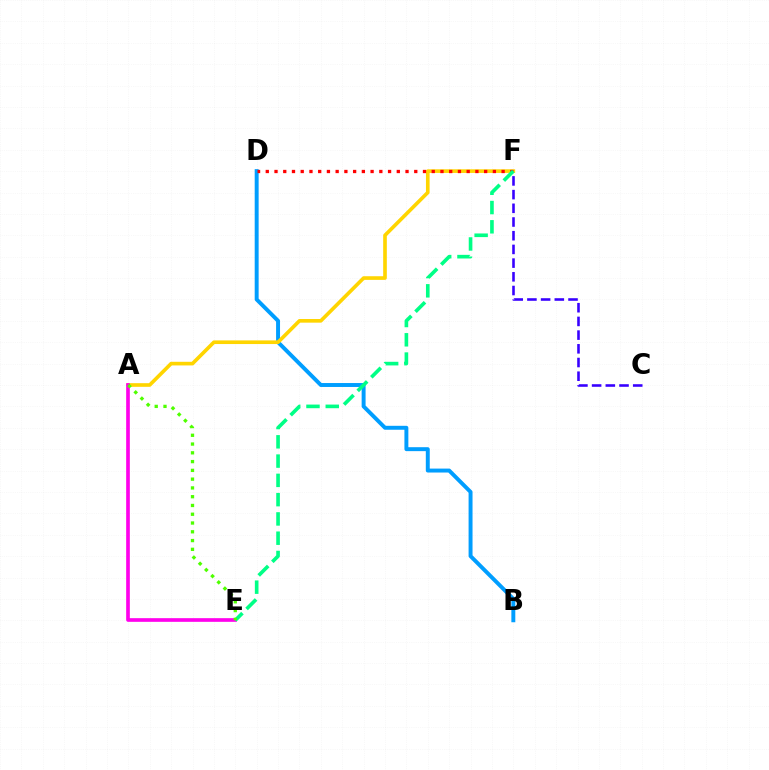{('C', 'F'): [{'color': '#3700ff', 'line_style': 'dashed', 'thickness': 1.86}], ('B', 'D'): [{'color': '#009eff', 'line_style': 'solid', 'thickness': 2.84}], ('A', 'F'): [{'color': '#ffd500', 'line_style': 'solid', 'thickness': 2.63}], ('D', 'F'): [{'color': '#ff0000', 'line_style': 'dotted', 'thickness': 2.37}], ('A', 'E'): [{'color': '#ff00ed', 'line_style': 'solid', 'thickness': 2.64}, {'color': '#4fff00', 'line_style': 'dotted', 'thickness': 2.38}], ('E', 'F'): [{'color': '#00ff86', 'line_style': 'dashed', 'thickness': 2.62}]}